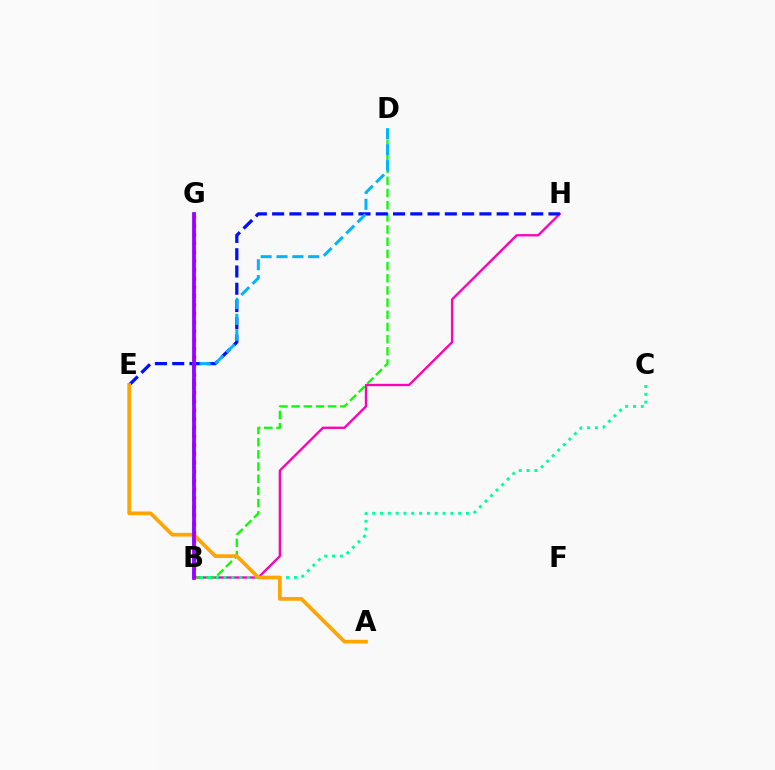{('B', 'H'): [{'color': '#ff00bd', 'line_style': 'solid', 'thickness': 1.68}], ('B', 'D'): [{'color': '#08ff00', 'line_style': 'dashed', 'thickness': 1.65}, {'color': '#00b5ff', 'line_style': 'dashed', 'thickness': 2.16}], ('E', 'H'): [{'color': '#0010ff', 'line_style': 'dashed', 'thickness': 2.35}], ('B', 'C'): [{'color': '#00ff9d', 'line_style': 'dotted', 'thickness': 2.12}], ('B', 'G'): [{'color': '#b3ff00', 'line_style': 'solid', 'thickness': 2.0}, {'color': '#ff0000', 'line_style': 'dotted', 'thickness': 2.38}, {'color': '#9b00ff', 'line_style': 'solid', 'thickness': 2.71}], ('A', 'E'): [{'color': '#ffa500', 'line_style': 'solid', 'thickness': 2.67}]}